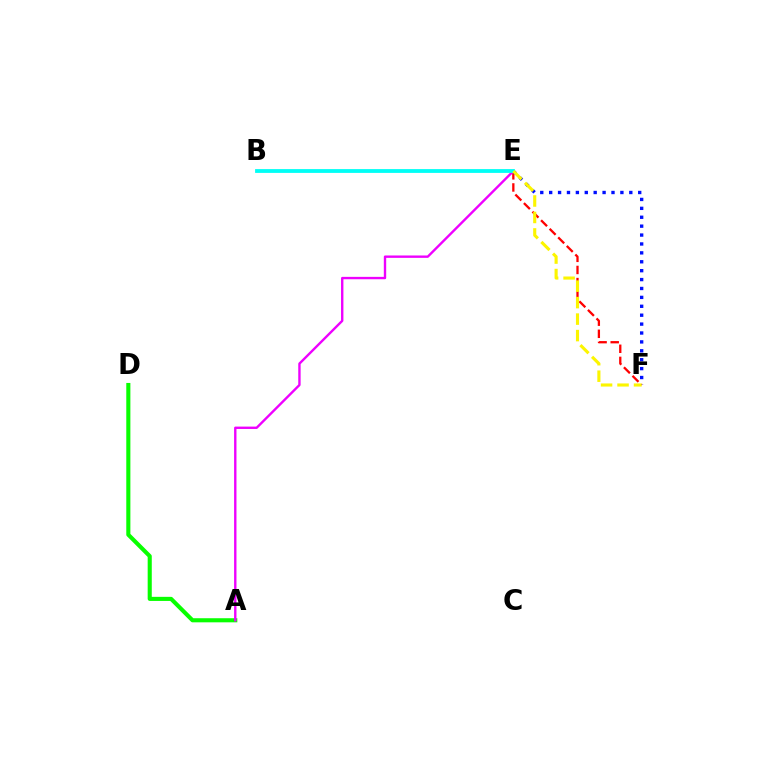{('A', 'D'): [{'color': '#08ff00', 'line_style': 'solid', 'thickness': 2.95}], ('E', 'F'): [{'color': '#ff0000', 'line_style': 'dashed', 'thickness': 1.65}, {'color': '#0010ff', 'line_style': 'dotted', 'thickness': 2.42}, {'color': '#fcf500', 'line_style': 'dashed', 'thickness': 2.24}], ('A', 'E'): [{'color': '#ee00ff', 'line_style': 'solid', 'thickness': 1.71}], ('B', 'E'): [{'color': '#00fff6', 'line_style': 'solid', 'thickness': 2.74}]}